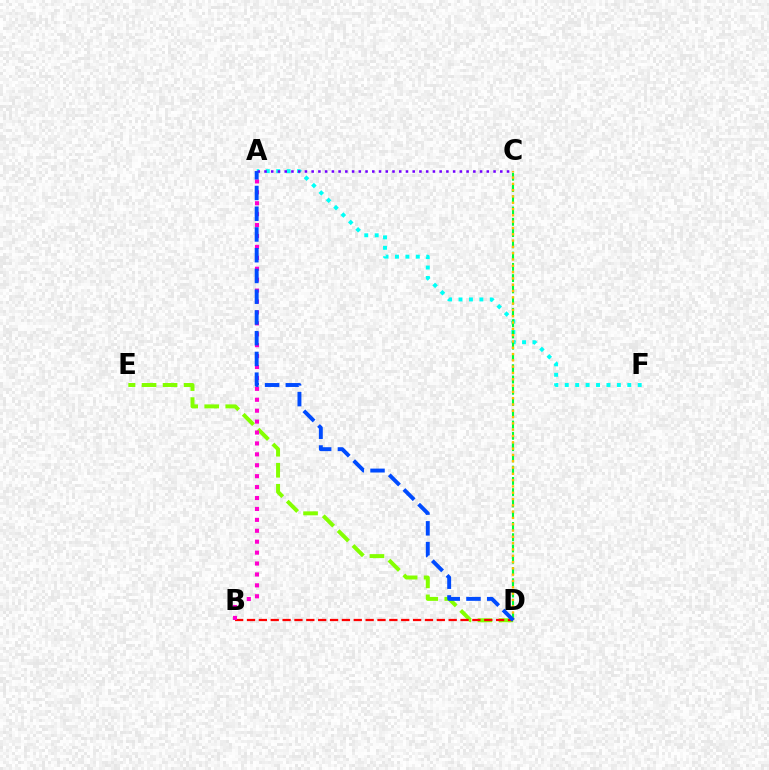{('D', 'E'): [{'color': '#84ff00', 'line_style': 'dashed', 'thickness': 2.86}], ('B', 'D'): [{'color': '#ff0000', 'line_style': 'dashed', 'thickness': 1.61}], ('A', 'F'): [{'color': '#00fff6', 'line_style': 'dotted', 'thickness': 2.83}], ('C', 'D'): [{'color': '#00ff39', 'line_style': 'dashed', 'thickness': 1.53}, {'color': '#ffbd00', 'line_style': 'dotted', 'thickness': 1.71}], ('A', 'B'): [{'color': '#ff00cf', 'line_style': 'dotted', 'thickness': 2.97}], ('A', 'C'): [{'color': '#7200ff', 'line_style': 'dotted', 'thickness': 1.83}], ('A', 'D'): [{'color': '#004bff', 'line_style': 'dashed', 'thickness': 2.82}]}